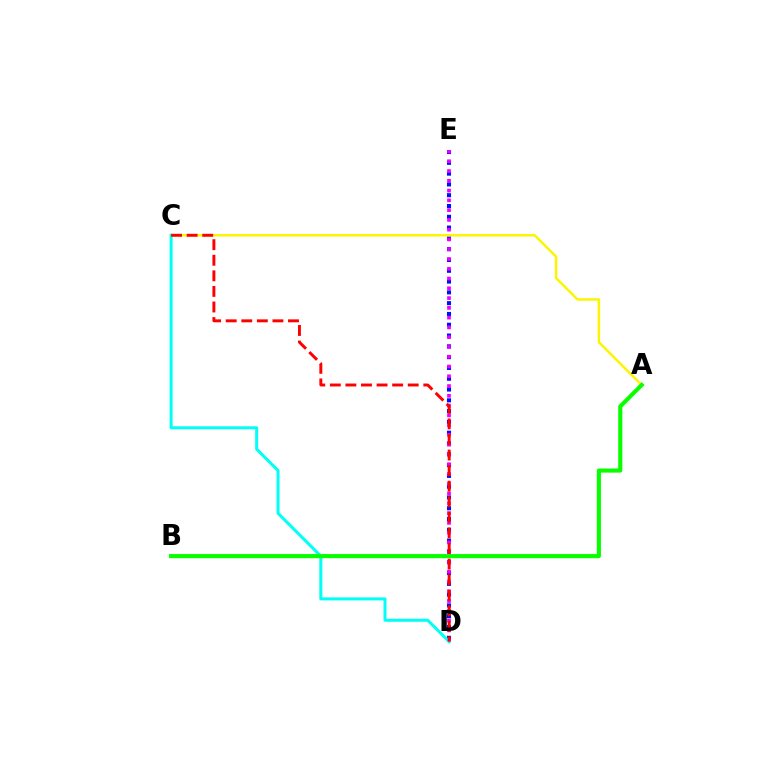{('D', 'E'): [{'color': '#0010ff', 'line_style': 'dotted', 'thickness': 2.93}, {'color': '#ee00ff', 'line_style': 'dotted', 'thickness': 2.66}], ('A', 'C'): [{'color': '#fcf500', 'line_style': 'solid', 'thickness': 1.78}], ('C', 'D'): [{'color': '#00fff6', 'line_style': 'solid', 'thickness': 2.17}, {'color': '#ff0000', 'line_style': 'dashed', 'thickness': 2.12}], ('A', 'B'): [{'color': '#08ff00', 'line_style': 'solid', 'thickness': 2.97}]}